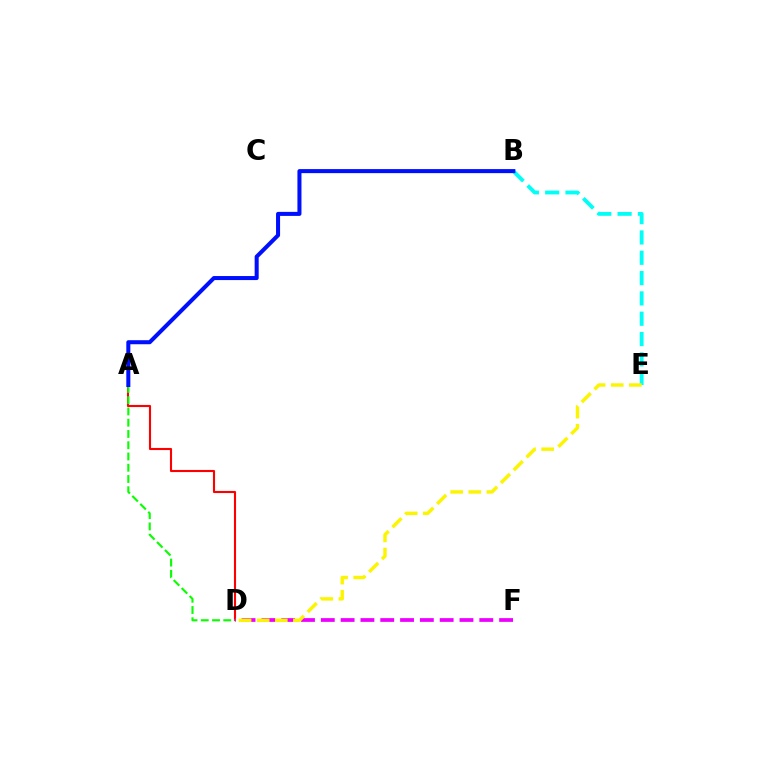{('A', 'D'): [{'color': '#ff0000', 'line_style': 'solid', 'thickness': 1.52}, {'color': '#08ff00', 'line_style': 'dashed', 'thickness': 1.53}], ('B', 'E'): [{'color': '#00fff6', 'line_style': 'dashed', 'thickness': 2.76}], ('A', 'B'): [{'color': '#0010ff', 'line_style': 'solid', 'thickness': 2.91}], ('D', 'F'): [{'color': '#ee00ff', 'line_style': 'dashed', 'thickness': 2.69}], ('D', 'E'): [{'color': '#fcf500', 'line_style': 'dashed', 'thickness': 2.46}]}